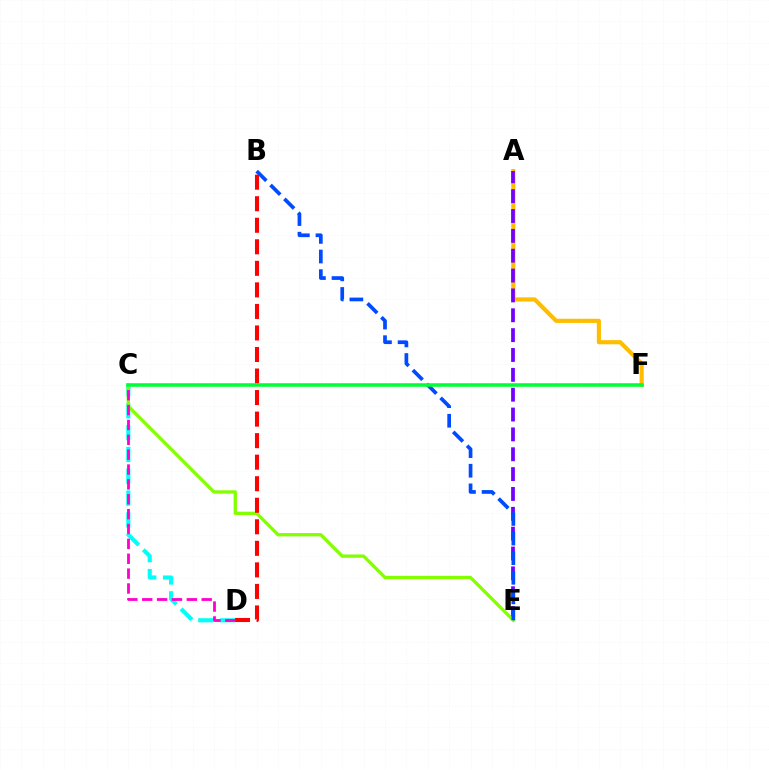{('C', 'D'): [{'color': '#00fff6', 'line_style': 'dashed', 'thickness': 2.97}, {'color': '#ff00cf', 'line_style': 'dashed', 'thickness': 2.02}], ('A', 'F'): [{'color': '#ffbd00', 'line_style': 'solid', 'thickness': 2.98}], ('A', 'E'): [{'color': '#7200ff', 'line_style': 'dashed', 'thickness': 2.7}], ('C', 'E'): [{'color': '#84ff00', 'line_style': 'solid', 'thickness': 2.38}], ('B', 'D'): [{'color': '#ff0000', 'line_style': 'dashed', 'thickness': 2.93}], ('B', 'E'): [{'color': '#004bff', 'line_style': 'dashed', 'thickness': 2.66}], ('C', 'F'): [{'color': '#00ff39', 'line_style': 'solid', 'thickness': 2.55}]}